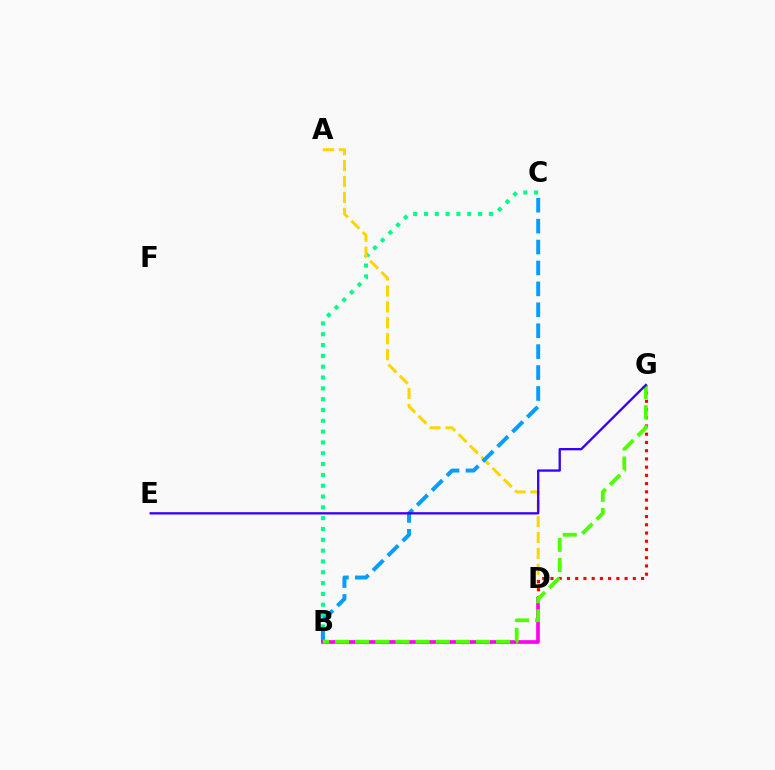{('B', 'C'): [{'color': '#00ff86', 'line_style': 'dotted', 'thickness': 2.94}, {'color': '#009eff', 'line_style': 'dashed', 'thickness': 2.84}], ('A', 'D'): [{'color': '#ffd500', 'line_style': 'dashed', 'thickness': 2.16}], ('D', 'G'): [{'color': '#ff0000', 'line_style': 'dotted', 'thickness': 2.24}], ('B', 'D'): [{'color': '#ff00ed', 'line_style': 'solid', 'thickness': 2.64}], ('B', 'G'): [{'color': '#4fff00', 'line_style': 'dashed', 'thickness': 2.73}], ('E', 'G'): [{'color': '#3700ff', 'line_style': 'solid', 'thickness': 1.67}]}